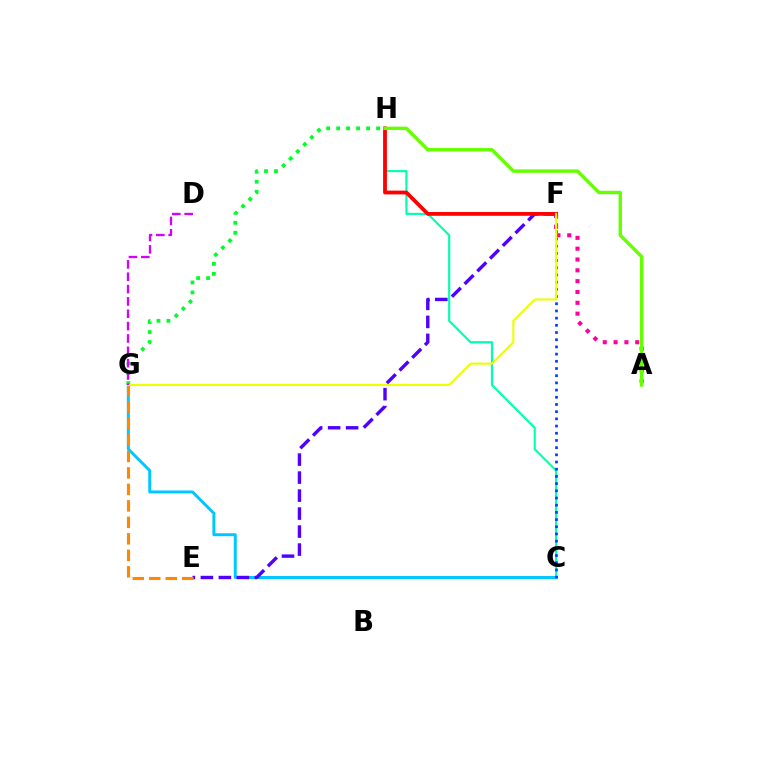{('C', 'G'): [{'color': '#00c7ff', 'line_style': 'solid', 'thickness': 2.13}], ('C', 'H'): [{'color': '#00ffaf', 'line_style': 'solid', 'thickness': 1.54}], ('E', 'F'): [{'color': '#4f00ff', 'line_style': 'dashed', 'thickness': 2.44}], ('G', 'H'): [{'color': '#00ff27', 'line_style': 'dotted', 'thickness': 2.71}], ('C', 'F'): [{'color': '#003fff', 'line_style': 'dotted', 'thickness': 1.95}], ('A', 'F'): [{'color': '#ff00a0', 'line_style': 'dotted', 'thickness': 2.94}], ('E', 'G'): [{'color': '#ff8800', 'line_style': 'dashed', 'thickness': 2.24}], ('F', 'H'): [{'color': '#ff0000', 'line_style': 'solid', 'thickness': 2.73}], ('A', 'H'): [{'color': '#66ff00', 'line_style': 'solid', 'thickness': 2.44}], ('F', 'G'): [{'color': '#eeff00', 'line_style': 'solid', 'thickness': 1.51}], ('D', 'G'): [{'color': '#d600ff', 'line_style': 'dashed', 'thickness': 1.68}]}